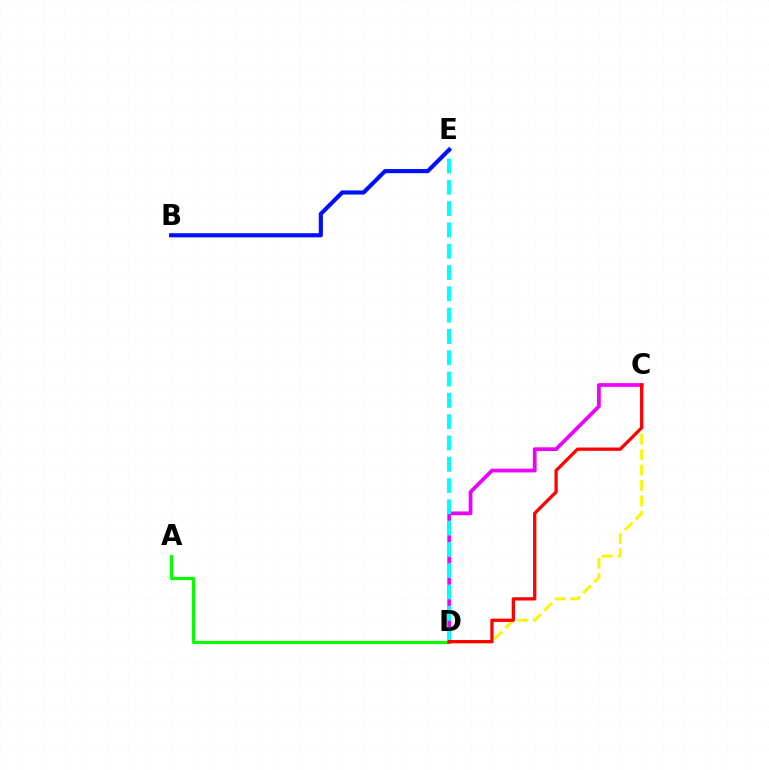{('A', 'D'): [{'color': '#08ff00', 'line_style': 'solid', 'thickness': 2.25}], ('C', 'D'): [{'color': '#ee00ff', 'line_style': 'solid', 'thickness': 2.69}, {'color': '#fcf500', 'line_style': 'dashed', 'thickness': 2.1}, {'color': '#ff0000', 'line_style': 'solid', 'thickness': 2.36}], ('D', 'E'): [{'color': '#00fff6', 'line_style': 'dashed', 'thickness': 2.89}], ('B', 'E'): [{'color': '#0010ff', 'line_style': 'solid', 'thickness': 2.98}]}